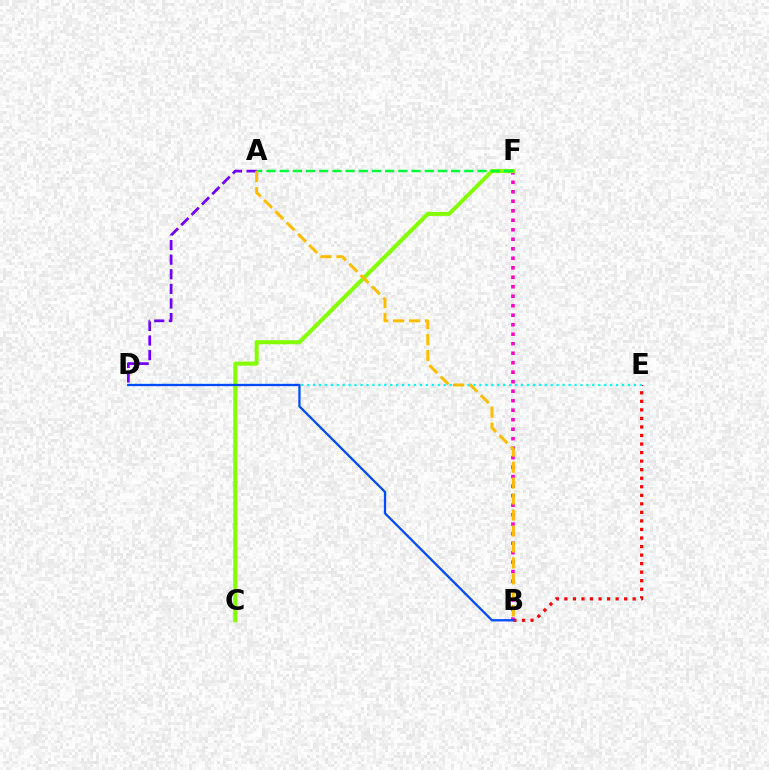{('B', 'E'): [{'color': '#ff0000', 'line_style': 'dotted', 'thickness': 2.32}], ('B', 'F'): [{'color': '#ff00cf', 'line_style': 'dotted', 'thickness': 2.58}], ('A', 'D'): [{'color': '#7200ff', 'line_style': 'dashed', 'thickness': 1.98}], ('D', 'E'): [{'color': '#00fff6', 'line_style': 'dotted', 'thickness': 1.61}], ('C', 'F'): [{'color': '#84ff00', 'line_style': 'solid', 'thickness': 2.88}], ('B', 'D'): [{'color': '#004bff', 'line_style': 'solid', 'thickness': 1.64}], ('A', 'F'): [{'color': '#00ff39', 'line_style': 'dashed', 'thickness': 1.79}], ('A', 'B'): [{'color': '#ffbd00', 'line_style': 'dashed', 'thickness': 2.17}]}